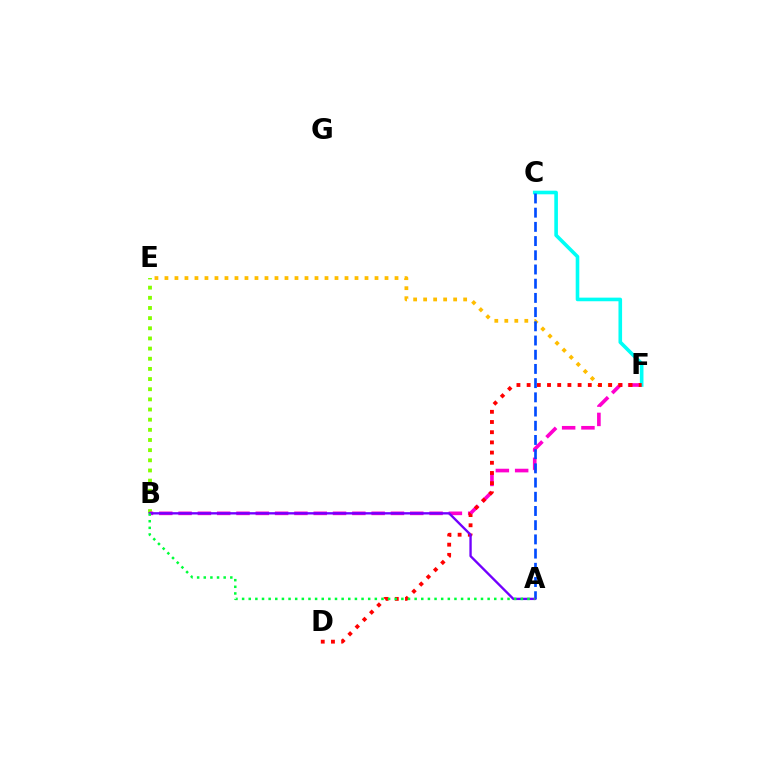{('E', 'F'): [{'color': '#ffbd00', 'line_style': 'dotted', 'thickness': 2.72}], ('B', 'E'): [{'color': '#84ff00', 'line_style': 'dotted', 'thickness': 2.76}], ('B', 'F'): [{'color': '#ff00cf', 'line_style': 'dashed', 'thickness': 2.62}], ('C', 'F'): [{'color': '#00fff6', 'line_style': 'solid', 'thickness': 2.6}], ('D', 'F'): [{'color': '#ff0000', 'line_style': 'dotted', 'thickness': 2.77}], ('A', 'C'): [{'color': '#004bff', 'line_style': 'dashed', 'thickness': 1.93}], ('A', 'B'): [{'color': '#7200ff', 'line_style': 'solid', 'thickness': 1.69}, {'color': '#00ff39', 'line_style': 'dotted', 'thickness': 1.8}]}